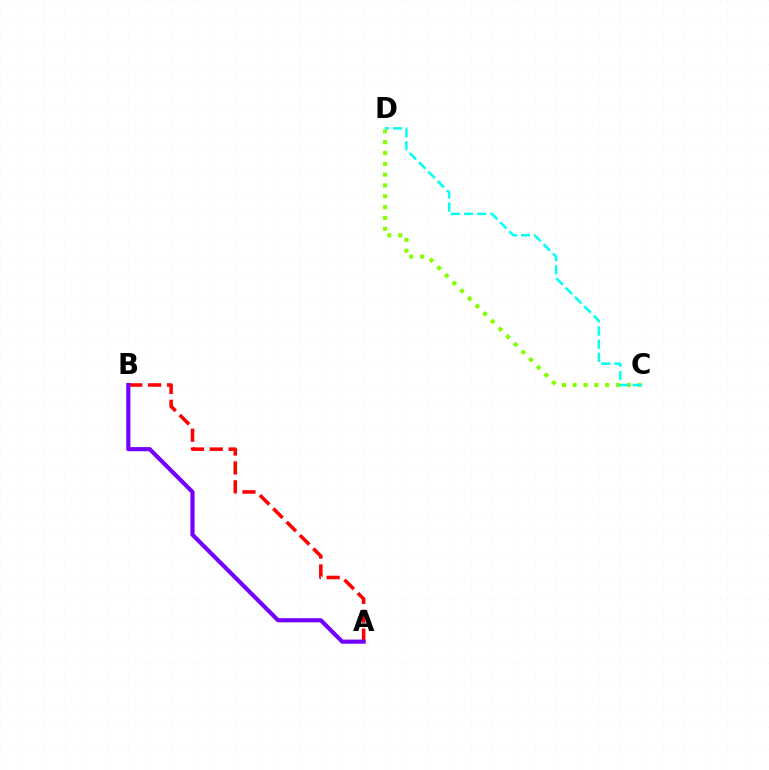{('C', 'D'): [{'color': '#84ff00', 'line_style': 'dotted', 'thickness': 2.94}, {'color': '#00fff6', 'line_style': 'dashed', 'thickness': 1.79}], ('A', 'B'): [{'color': '#ff0000', 'line_style': 'dashed', 'thickness': 2.56}, {'color': '#7200ff', 'line_style': 'solid', 'thickness': 2.98}]}